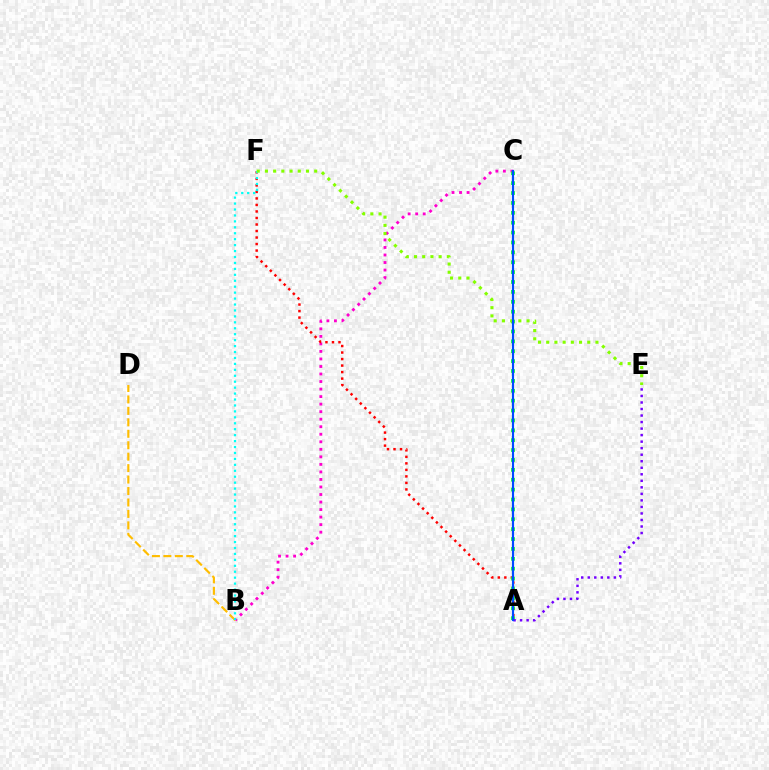{('B', 'C'): [{'color': '#ff00cf', 'line_style': 'dotted', 'thickness': 2.05}], ('A', 'F'): [{'color': '#ff0000', 'line_style': 'dotted', 'thickness': 1.77}], ('B', 'D'): [{'color': '#ffbd00', 'line_style': 'dashed', 'thickness': 1.56}], ('A', 'C'): [{'color': '#00ff39', 'line_style': 'dotted', 'thickness': 2.69}, {'color': '#004bff', 'line_style': 'solid', 'thickness': 1.56}], ('B', 'F'): [{'color': '#00fff6', 'line_style': 'dotted', 'thickness': 1.61}], ('A', 'E'): [{'color': '#7200ff', 'line_style': 'dotted', 'thickness': 1.77}], ('E', 'F'): [{'color': '#84ff00', 'line_style': 'dotted', 'thickness': 2.23}]}